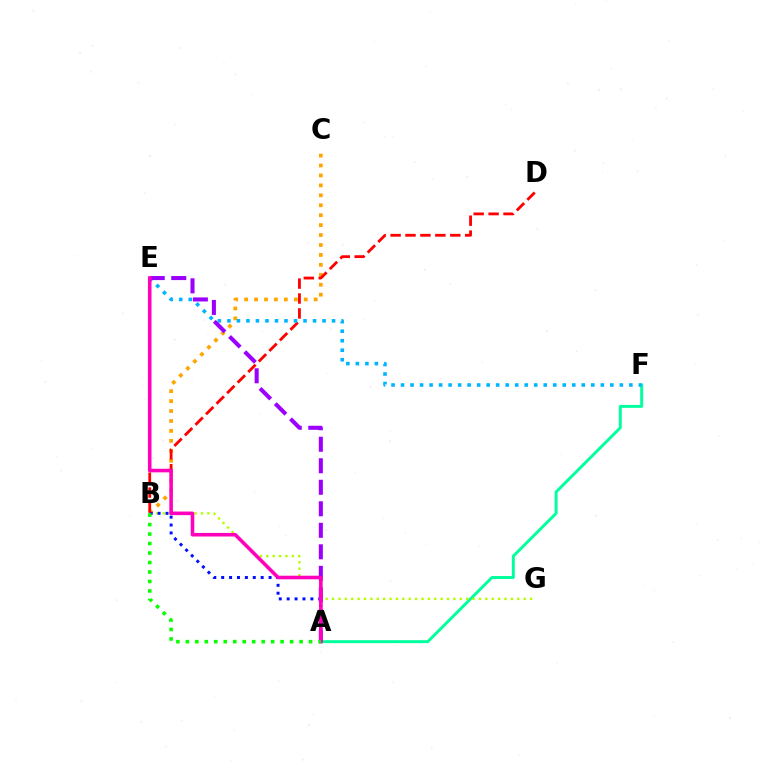{('A', 'F'): [{'color': '#00ff9d', 'line_style': 'solid', 'thickness': 2.12}], ('B', 'C'): [{'color': '#ffa500', 'line_style': 'dotted', 'thickness': 2.7}], ('B', 'G'): [{'color': '#b3ff00', 'line_style': 'dotted', 'thickness': 1.74}], ('A', 'B'): [{'color': '#0010ff', 'line_style': 'dotted', 'thickness': 2.15}, {'color': '#08ff00', 'line_style': 'dotted', 'thickness': 2.58}], ('B', 'D'): [{'color': '#ff0000', 'line_style': 'dashed', 'thickness': 2.03}], ('E', 'F'): [{'color': '#00b5ff', 'line_style': 'dotted', 'thickness': 2.58}], ('A', 'E'): [{'color': '#9b00ff', 'line_style': 'dashed', 'thickness': 2.92}, {'color': '#ff00bd', 'line_style': 'solid', 'thickness': 2.57}]}